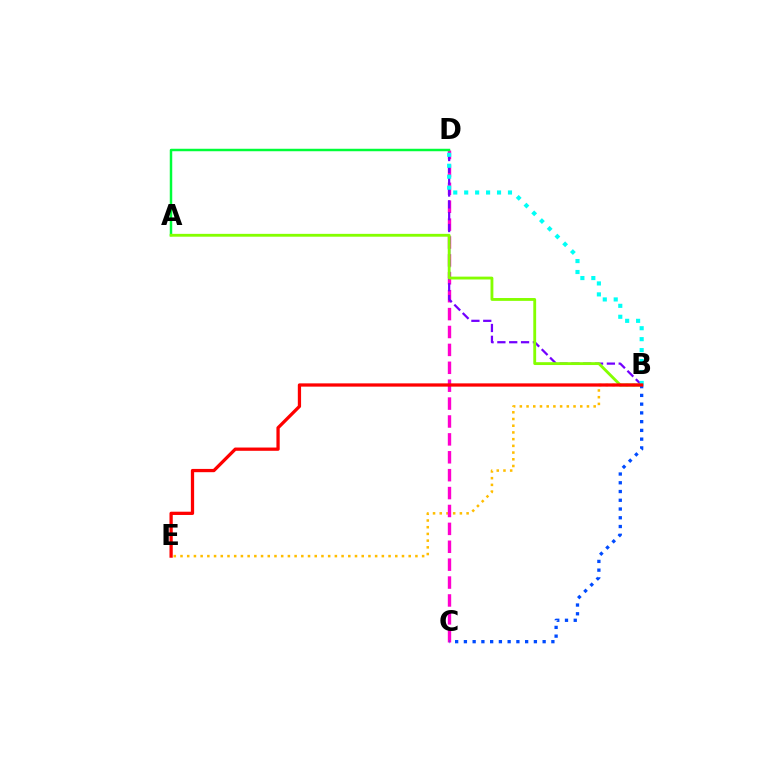{('B', 'E'): [{'color': '#ffbd00', 'line_style': 'dotted', 'thickness': 1.82}, {'color': '#ff0000', 'line_style': 'solid', 'thickness': 2.35}], ('C', 'D'): [{'color': '#ff00cf', 'line_style': 'dashed', 'thickness': 2.43}], ('A', 'D'): [{'color': '#00ff39', 'line_style': 'solid', 'thickness': 1.79}], ('B', 'D'): [{'color': '#7200ff', 'line_style': 'dashed', 'thickness': 1.61}, {'color': '#00fff6', 'line_style': 'dotted', 'thickness': 2.97}], ('A', 'B'): [{'color': '#84ff00', 'line_style': 'solid', 'thickness': 2.05}], ('B', 'C'): [{'color': '#004bff', 'line_style': 'dotted', 'thickness': 2.38}]}